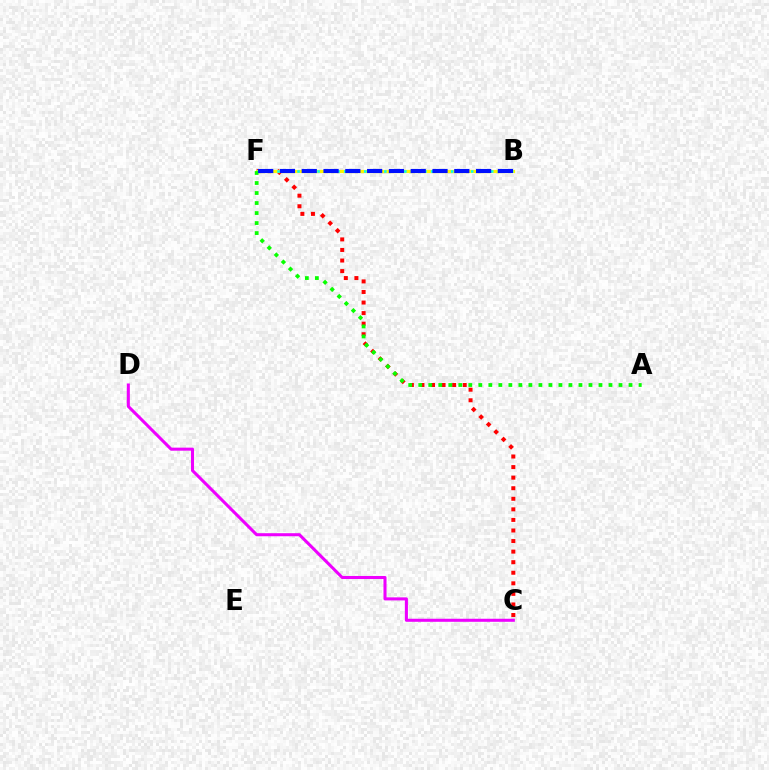{('C', 'F'): [{'color': '#ff0000', 'line_style': 'dotted', 'thickness': 2.87}], ('C', 'D'): [{'color': '#ee00ff', 'line_style': 'solid', 'thickness': 2.19}], ('B', 'F'): [{'color': '#fcf500', 'line_style': 'solid', 'thickness': 2.3}, {'color': '#00fff6', 'line_style': 'dotted', 'thickness': 1.81}, {'color': '#0010ff', 'line_style': 'dashed', 'thickness': 2.96}], ('A', 'F'): [{'color': '#08ff00', 'line_style': 'dotted', 'thickness': 2.72}]}